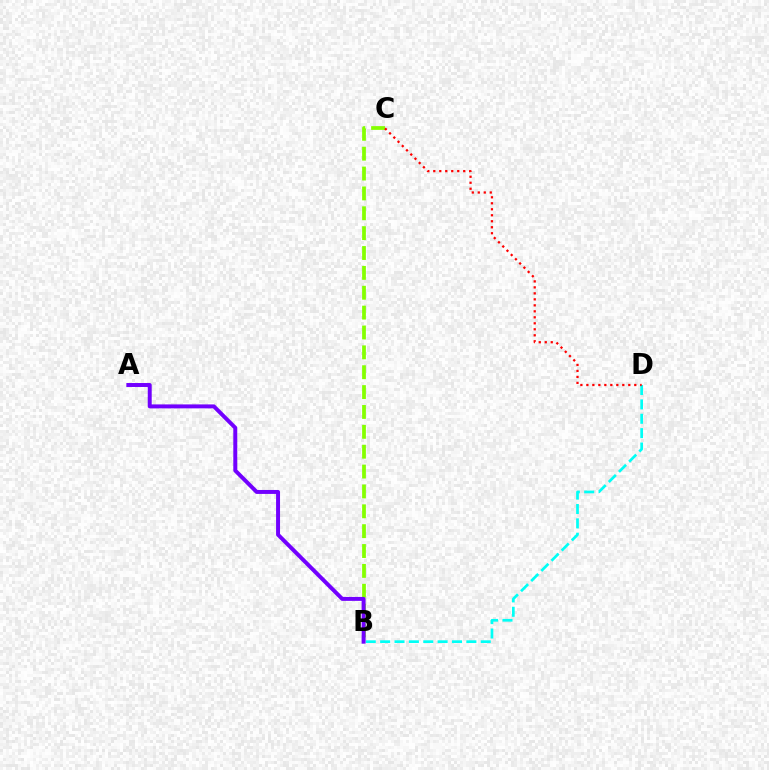{('B', 'D'): [{'color': '#00fff6', 'line_style': 'dashed', 'thickness': 1.95}], ('B', 'C'): [{'color': '#84ff00', 'line_style': 'dashed', 'thickness': 2.7}], ('A', 'B'): [{'color': '#7200ff', 'line_style': 'solid', 'thickness': 2.85}], ('C', 'D'): [{'color': '#ff0000', 'line_style': 'dotted', 'thickness': 1.63}]}